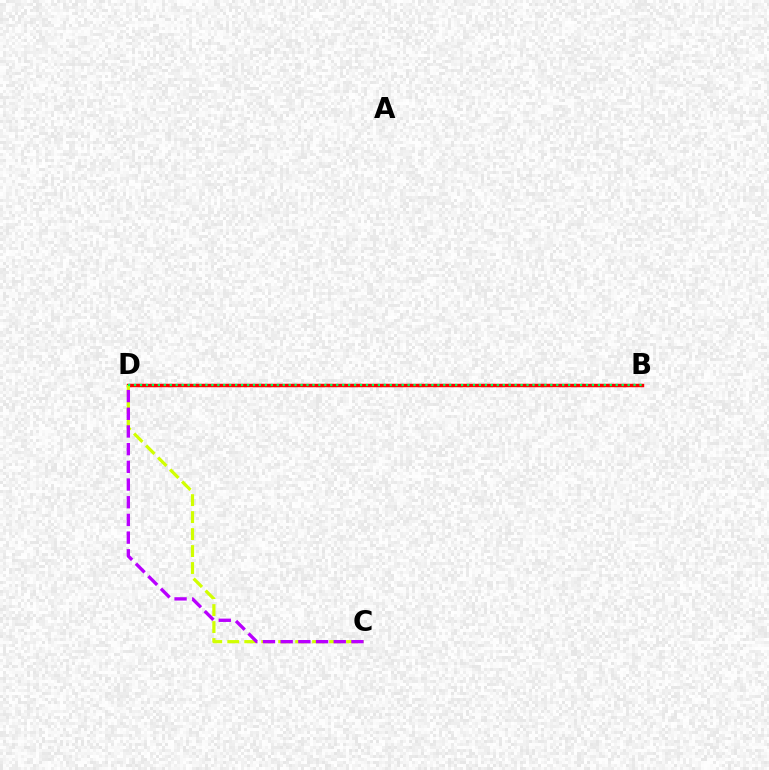{('B', 'D'): [{'color': '#0074ff', 'line_style': 'dotted', 'thickness': 2.24}, {'color': '#ff0000', 'line_style': 'solid', 'thickness': 2.48}, {'color': '#00ff5c', 'line_style': 'dotted', 'thickness': 1.62}], ('C', 'D'): [{'color': '#d1ff00', 'line_style': 'dashed', 'thickness': 2.31}, {'color': '#b900ff', 'line_style': 'dashed', 'thickness': 2.4}]}